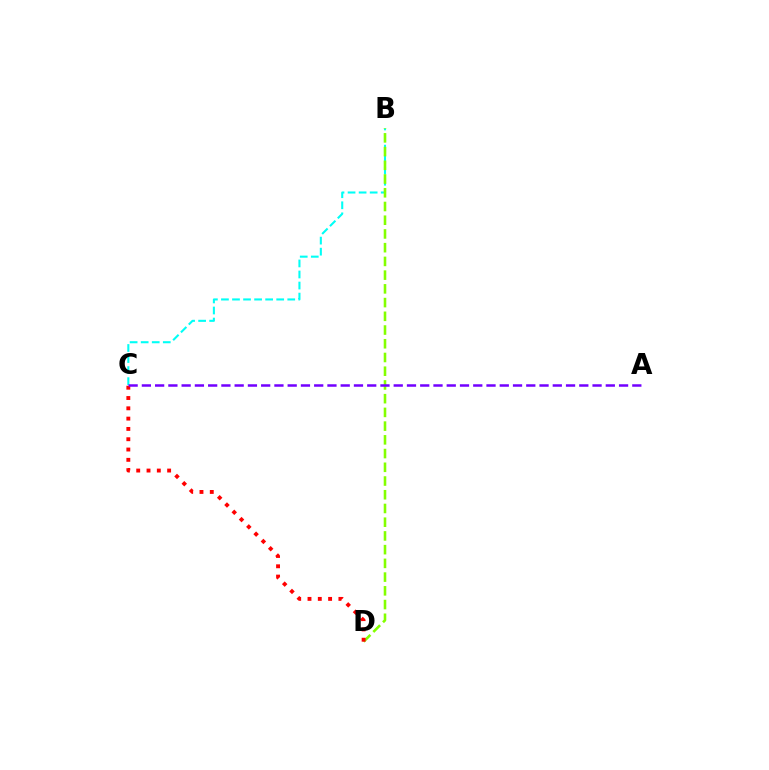{('B', 'C'): [{'color': '#00fff6', 'line_style': 'dashed', 'thickness': 1.5}], ('B', 'D'): [{'color': '#84ff00', 'line_style': 'dashed', 'thickness': 1.86}], ('C', 'D'): [{'color': '#ff0000', 'line_style': 'dotted', 'thickness': 2.8}], ('A', 'C'): [{'color': '#7200ff', 'line_style': 'dashed', 'thickness': 1.8}]}